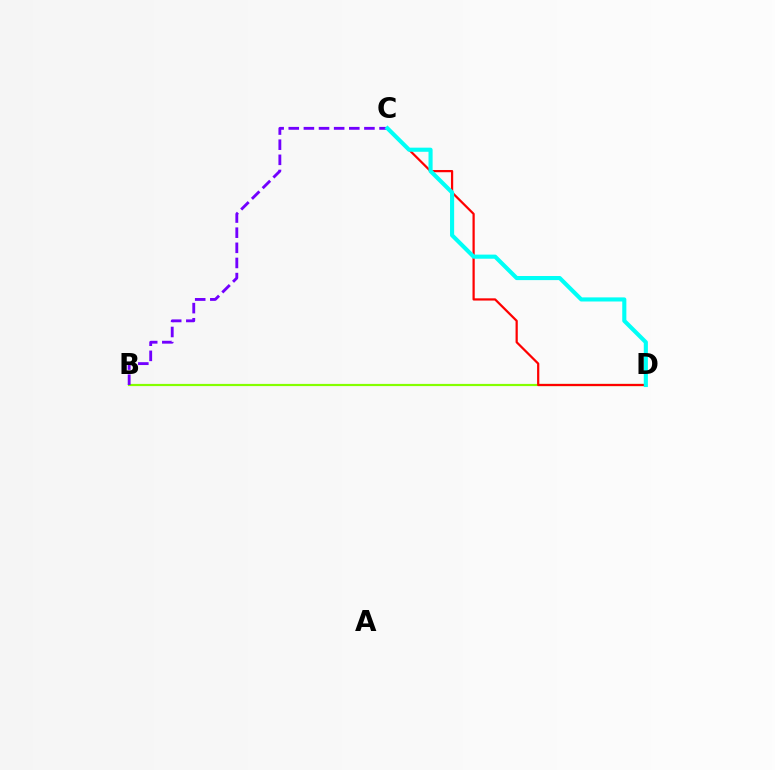{('B', 'D'): [{'color': '#84ff00', 'line_style': 'solid', 'thickness': 1.58}], ('C', 'D'): [{'color': '#ff0000', 'line_style': 'solid', 'thickness': 1.6}, {'color': '#00fff6', 'line_style': 'solid', 'thickness': 2.96}], ('B', 'C'): [{'color': '#7200ff', 'line_style': 'dashed', 'thickness': 2.06}]}